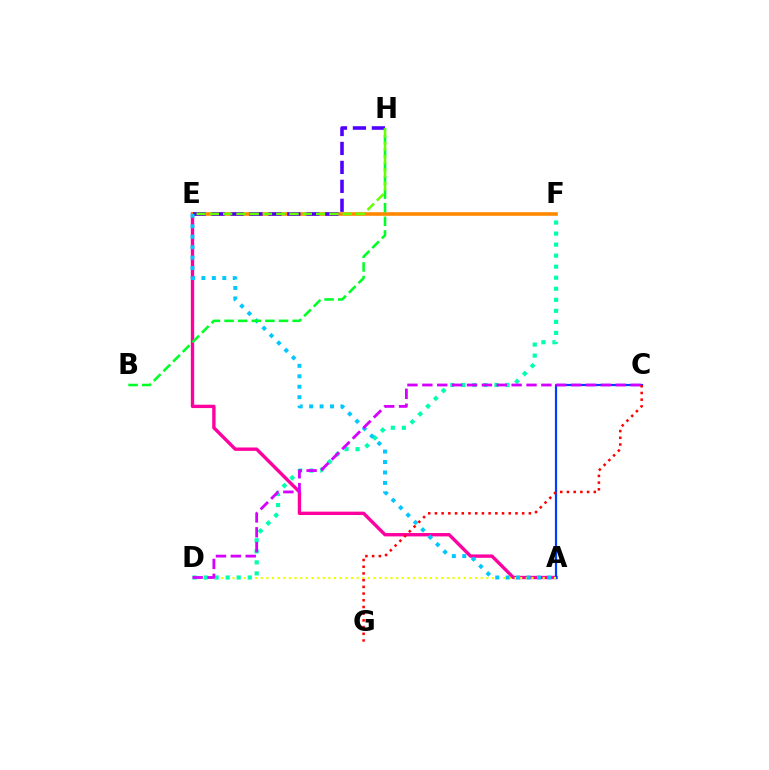{('A', 'E'): [{'color': '#ff00a0', 'line_style': 'solid', 'thickness': 2.43}, {'color': '#00c7ff', 'line_style': 'dotted', 'thickness': 2.84}], ('A', 'C'): [{'color': '#003fff', 'line_style': 'solid', 'thickness': 1.59}], ('A', 'D'): [{'color': '#eeff00', 'line_style': 'dotted', 'thickness': 1.53}], ('E', 'F'): [{'color': '#ff8800', 'line_style': 'solid', 'thickness': 2.59}], ('D', 'F'): [{'color': '#00ffaf', 'line_style': 'dotted', 'thickness': 3.0}], ('E', 'H'): [{'color': '#4f00ff', 'line_style': 'dashed', 'thickness': 2.57}, {'color': '#66ff00', 'line_style': 'dashed', 'thickness': 1.8}], ('B', 'H'): [{'color': '#00ff27', 'line_style': 'dashed', 'thickness': 1.85}], ('C', 'D'): [{'color': '#d600ff', 'line_style': 'dashed', 'thickness': 2.02}], ('C', 'G'): [{'color': '#ff0000', 'line_style': 'dotted', 'thickness': 1.82}]}